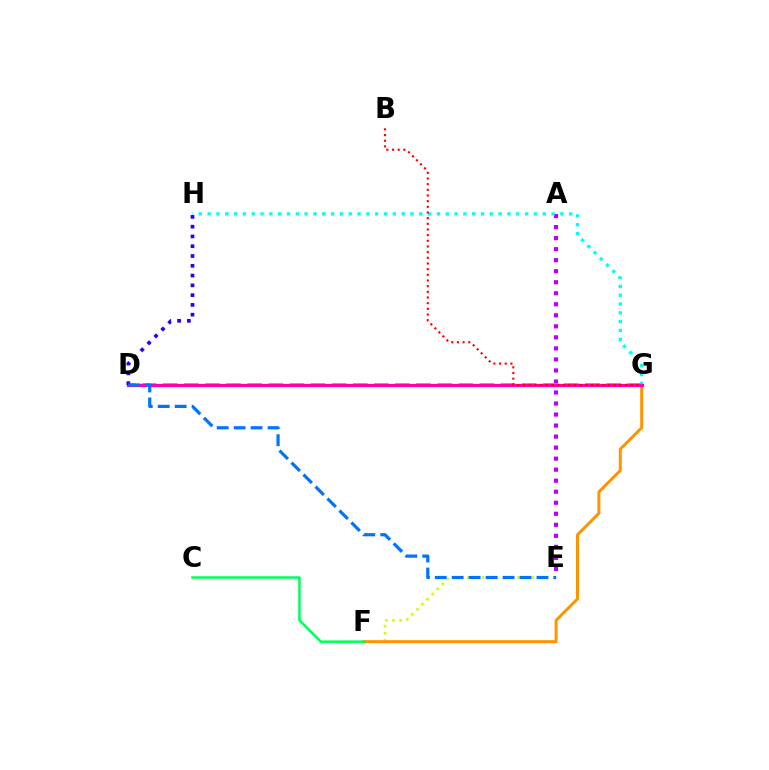{('E', 'F'): [{'color': '#d1ff00', 'line_style': 'dotted', 'thickness': 1.94}], ('A', 'E'): [{'color': '#b900ff', 'line_style': 'dotted', 'thickness': 3.0}], ('G', 'H'): [{'color': '#00fff6', 'line_style': 'dotted', 'thickness': 2.4}], ('F', 'G'): [{'color': '#ff9400', 'line_style': 'solid', 'thickness': 2.15}], ('D', 'G'): [{'color': '#3dff00', 'line_style': 'dashed', 'thickness': 2.87}, {'color': '#ff00ac', 'line_style': 'solid', 'thickness': 2.28}], ('D', 'H'): [{'color': '#2500ff', 'line_style': 'dotted', 'thickness': 2.66}], ('C', 'F'): [{'color': '#00ff5c', 'line_style': 'solid', 'thickness': 1.8}], ('B', 'G'): [{'color': '#ff0000', 'line_style': 'dotted', 'thickness': 1.54}], ('D', 'E'): [{'color': '#0074ff', 'line_style': 'dashed', 'thickness': 2.3}]}